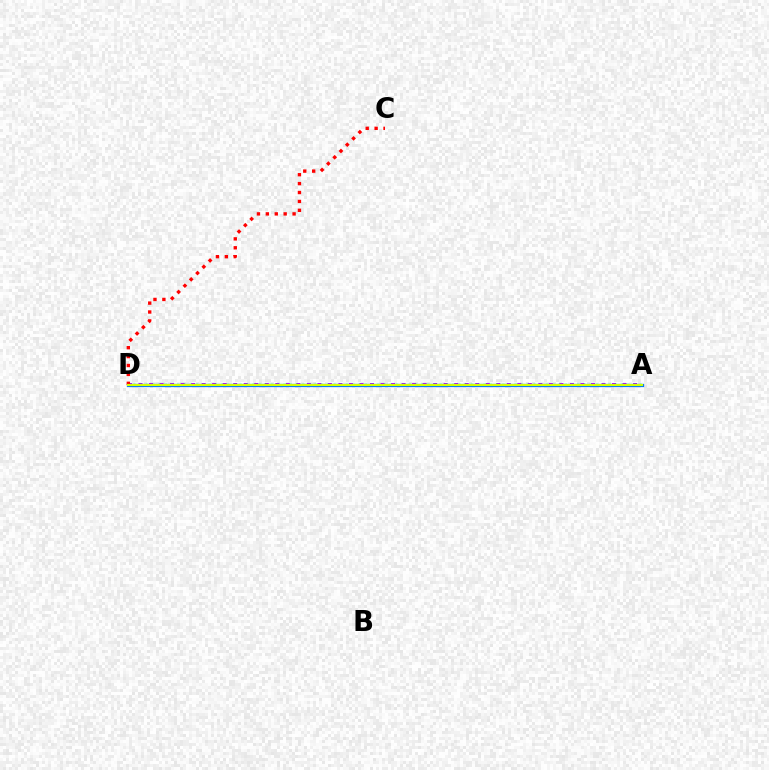{('A', 'D'): [{'color': '#b900ff', 'line_style': 'dotted', 'thickness': 2.86}, {'color': '#00ff5c', 'line_style': 'dotted', 'thickness': 1.7}, {'color': '#0074ff', 'line_style': 'solid', 'thickness': 2.34}, {'color': '#d1ff00', 'line_style': 'solid', 'thickness': 1.55}], ('C', 'D'): [{'color': '#ff0000', 'line_style': 'dotted', 'thickness': 2.42}]}